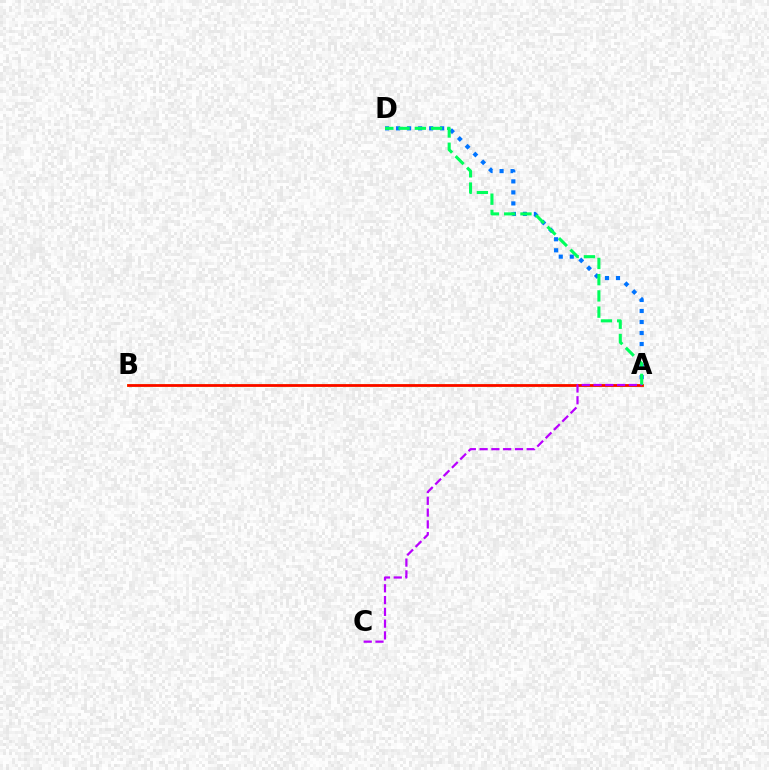{('A', 'B'): [{'color': '#d1ff00', 'line_style': 'solid', 'thickness': 2.11}, {'color': '#ff0000', 'line_style': 'solid', 'thickness': 1.93}], ('A', 'D'): [{'color': '#0074ff', 'line_style': 'dotted', 'thickness': 2.99}, {'color': '#00ff5c', 'line_style': 'dashed', 'thickness': 2.21}], ('A', 'C'): [{'color': '#b900ff', 'line_style': 'dashed', 'thickness': 1.6}]}